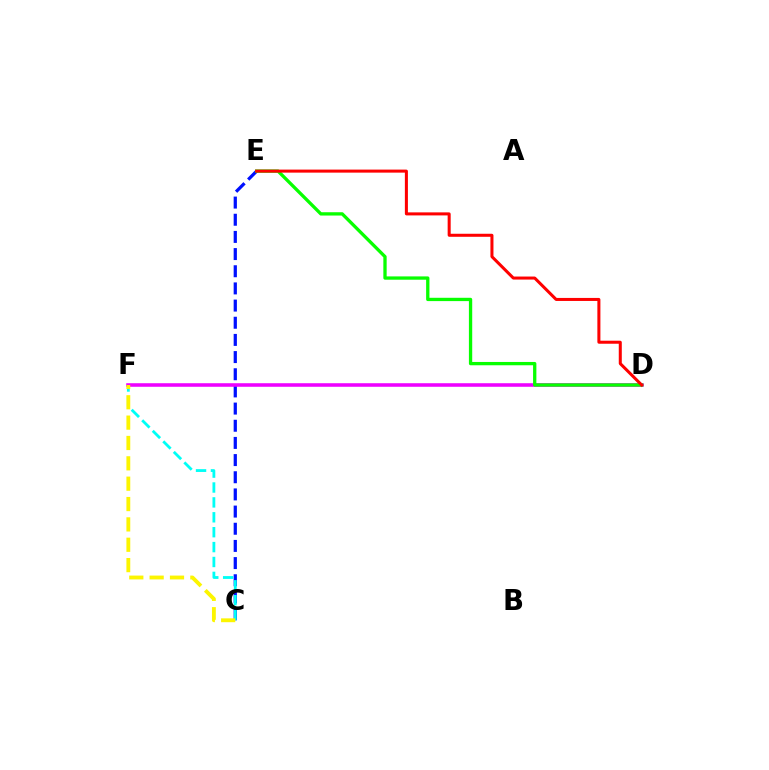{('C', 'E'): [{'color': '#0010ff', 'line_style': 'dashed', 'thickness': 2.33}], ('C', 'F'): [{'color': '#00fff6', 'line_style': 'dashed', 'thickness': 2.02}, {'color': '#fcf500', 'line_style': 'dashed', 'thickness': 2.77}], ('D', 'F'): [{'color': '#ee00ff', 'line_style': 'solid', 'thickness': 2.56}], ('D', 'E'): [{'color': '#08ff00', 'line_style': 'solid', 'thickness': 2.38}, {'color': '#ff0000', 'line_style': 'solid', 'thickness': 2.18}]}